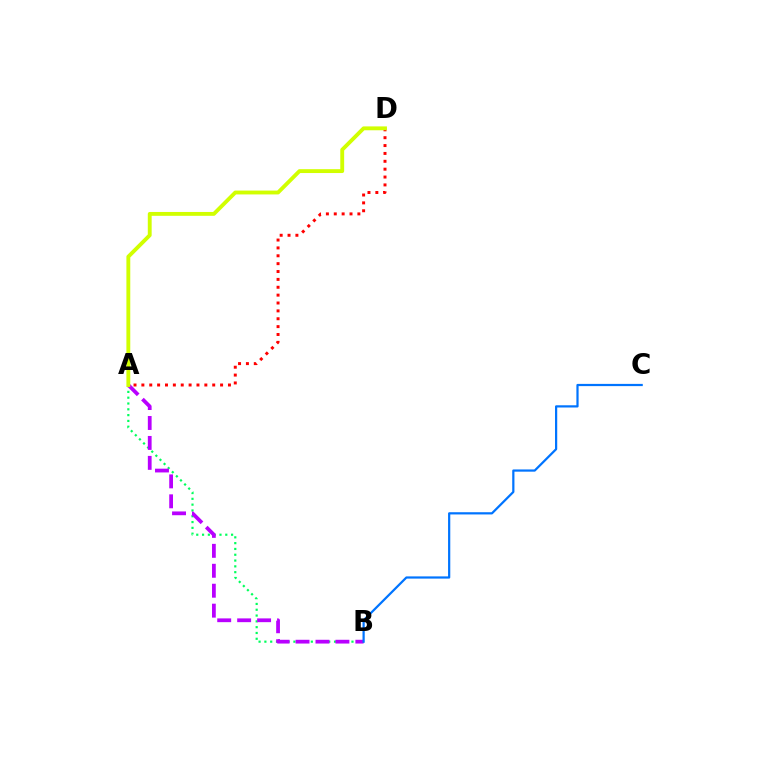{('A', 'B'): [{'color': '#00ff5c', 'line_style': 'dotted', 'thickness': 1.58}, {'color': '#b900ff', 'line_style': 'dashed', 'thickness': 2.71}], ('A', 'D'): [{'color': '#ff0000', 'line_style': 'dotted', 'thickness': 2.14}, {'color': '#d1ff00', 'line_style': 'solid', 'thickness': 2.78}], ('B', 'C'): [{'color': '#0074ff', 'line_style': 'solid', 'thickness': 1.6}]}